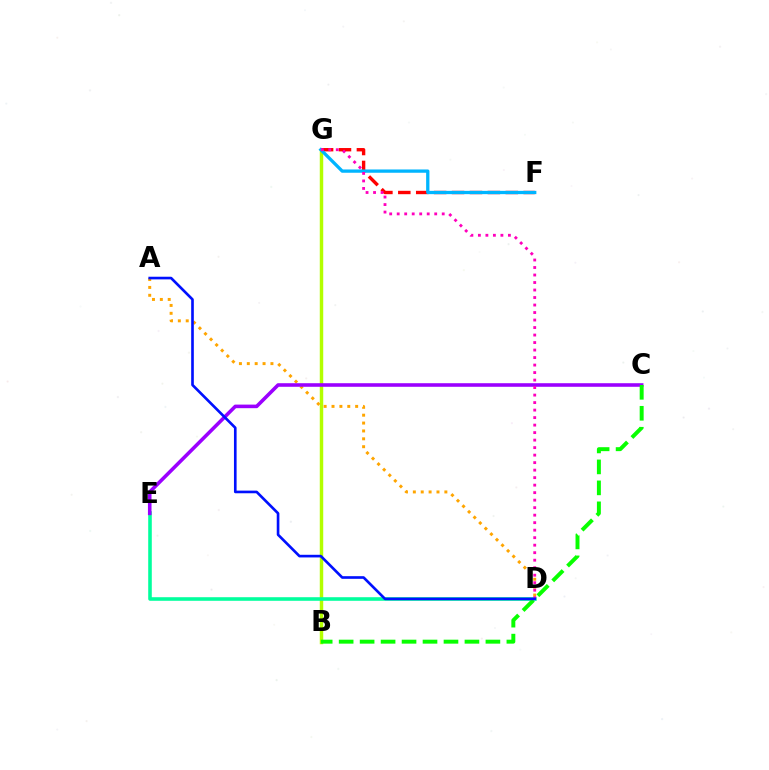{('B', 'G'): [{'color': '#b3ff00', 'line_style': 'solid', 'thickness': 2.48}], ('F', 'G'): [{'color': '#ff0000', 'line_style': 'dashed', 'thickness': 2.43}, {'color': '#00b5ff', 'line_style': 'solid', 'thickness': 2.37}], ('A', 'D'): [{'color': '#ffa500', 'line_style': 'dotted', 'thickness': 2.14}, {'color': '#0010ff', 'line_style': 'solid', 'thickness': 1.9}], ('D', 'E'): [{'color': '#00ff9d', 'line_style': 'solid', 'thickness': 2.57}], ('C', 'E'): [{'color': '#9b00ff', 'line_style': 'solid', 'thickness': 2.58}], ('B', 'C'): [{'color': '#08ff00', 'line_style': 'dashed', 'thickness': 2.85}], ('D', 'G'): [{'color': '#ff00bd', 'line_style': 'dotted', 'thickness': 2.04}]}